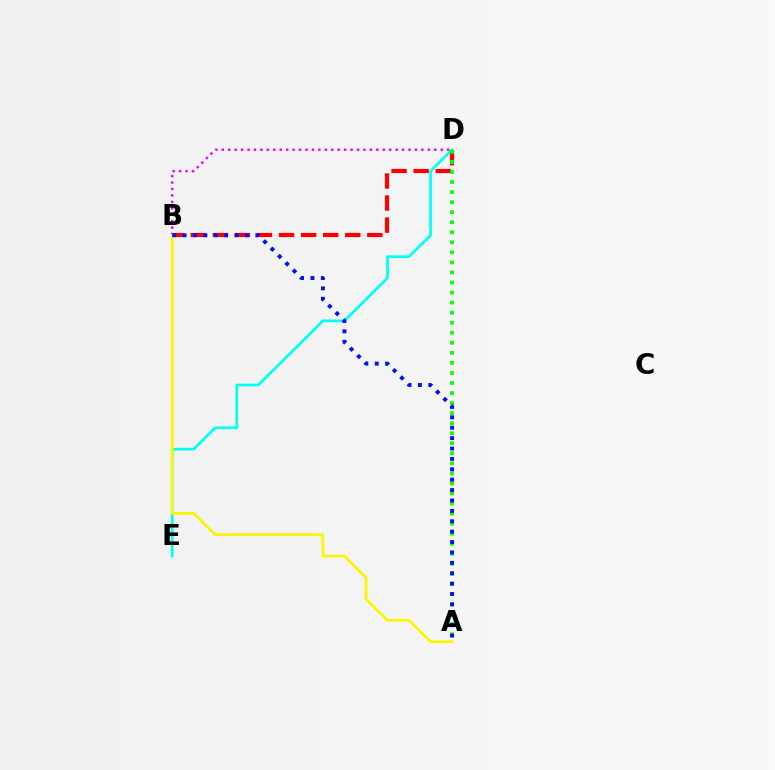{('D', 'E'): [{'color': '#00fff6', 'line_style': 'solid', 'thickness': 1.94}], ('B', 'D'): [{'color': '#ee00ff', 'line_style': 'dotted', 'thickness': 1.75}, {'color': '#ff0000', 'line_style': 'dashed', 'thickness': 3.0}], ('A', 'D'): [{'color': '#08ff00', 'line_style': 'dotted', 'thickness': 2.73}], ('A', 'B'): [{'color': '#fcf500', 'line_style': 'solid', 'thickness': 1.95}, {'color': '#0010ff', 'line_style': 'dotted', 'thickness': 2.82}]}